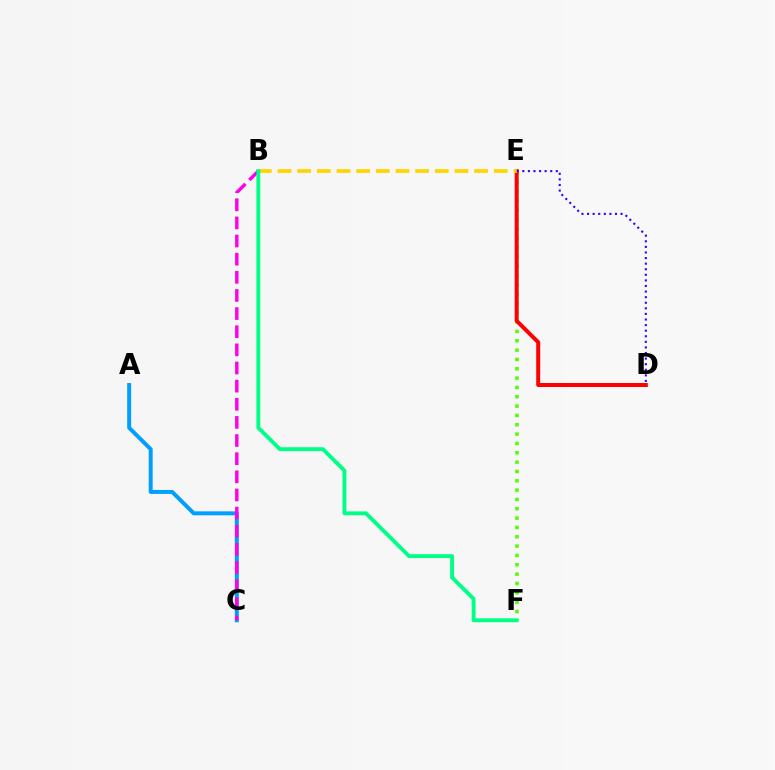{('E', 'F'): [{'color': '#4fff00', 'line_style': 'dotted', 'thickness': 2.54}], ('D', 'E'): [{'color': '#ff0000', 'line_style': 'solid', 'thickness': 2.87}, {'color': '#3700ff', 'line_style': 'dotted', 'thickness': 1.52}], ('A', 'C'): [{'color': '#009eff', 'line_style': 'solid', 'thickness': 2.85}], ('B', 'C'): [{'color': '#ff00ed', 'line_style': 'dashed', 'thickness': 2.46}], ('B', 'E'): [{'color': '#ffd500', 'line_style': 'dashed', 'thickness': 2.67}], ('B', 'F'): [{'color': '#00ff86', 'line_style': 'solid', 'thickness': 2.79}]}